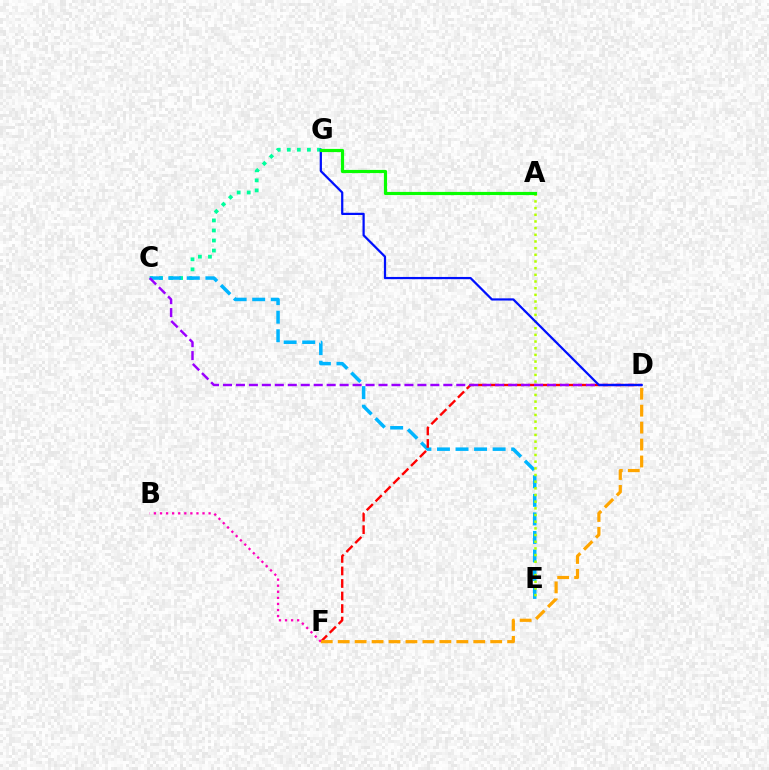{('C', 'G'): [{'color': '#00ff9d', 'line_style': 'dotted', 'thickness': 2.73}], ('C', 'E'): [{'color': '#00b5ff', 'line_style': 'dashed', 'thickness': 2.52}], ('A', 'E'): [{'color': '#b3ff00', 'line_style': 'dotted', 'thickness': 1.81}], ('D', 'F'): [{'color': '#ff0000', 'line_style': 'dashed', 'thickness': 1.7}, {'color': '#ffa500', 'line_style': 'dashed', 'thickness': 2.3}], ('C', 'D'): [{'color': '#9b00ff', 'line_style': 'dashed', 'thickness': 1.76}], ('D', 'G'): [{'color': '#0010ff', 'line_style': 'solid', 'thickness': 1.6}], ('A', 'G'): [{'color': '#08ff00', 'line_style': 'solid', 'thickness': 2.29}], ('B', 'F'): [{'color': '#ff00bd', 'line_style': 'dotted', 'thickness': 1.65}]}